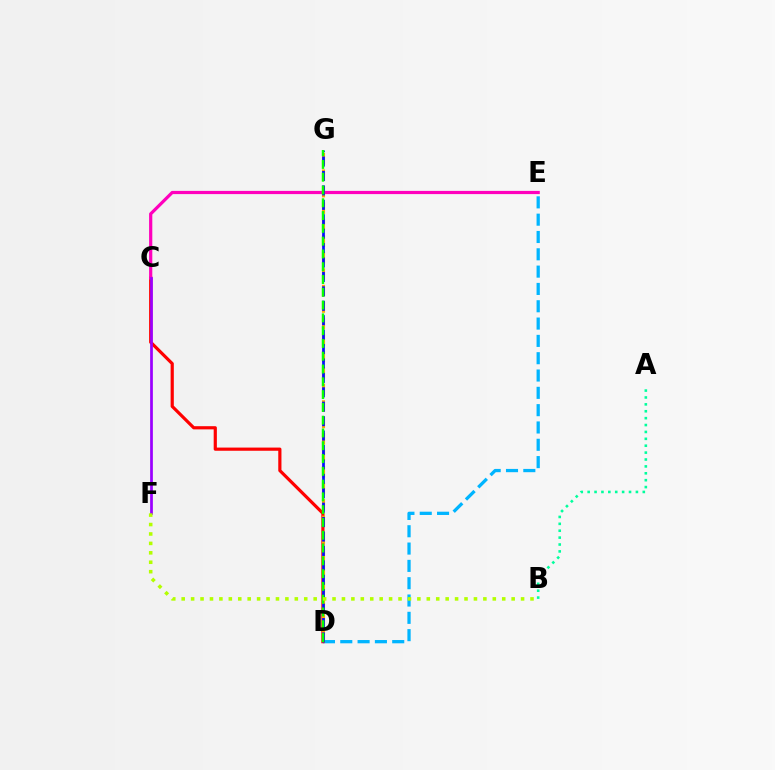{('A', 'B'): [{'color': '#00ff9d', 'line_style': 'dotted', 'thickness': 1.87}], ('D', 'E'): [{'color': '#00b5ff', 'line_style': 'dashed', 'thickness': 2.35}], ('C', 'D'): [{'color': '#ff0000', 'line_style': 'solid', 'thickness': 2.29}], ('C', 'E'): [{'color': '#ff00bd', 'line_style': 'solid', 'thickness': 2.31}], ('D', 'G'): [{'color': '#ffa500', 'line_style': 'dashed', 'thickness': 2.24}, {'color': '#0010ff', 'line_style': 'dashed', 'thickness': 1.96}, {'color': '#08ff00', 'line_style': 'dashed', 'thickness': 1.74}], ('C', 'F'): [{'color': '#9b00ff', 'line_style': 'solid', 'thickness': 1.96}], ('B', 'F'): [{'color': '#b3ff00', 'line_style': 'dotted', 'thickness': 2.56}]}